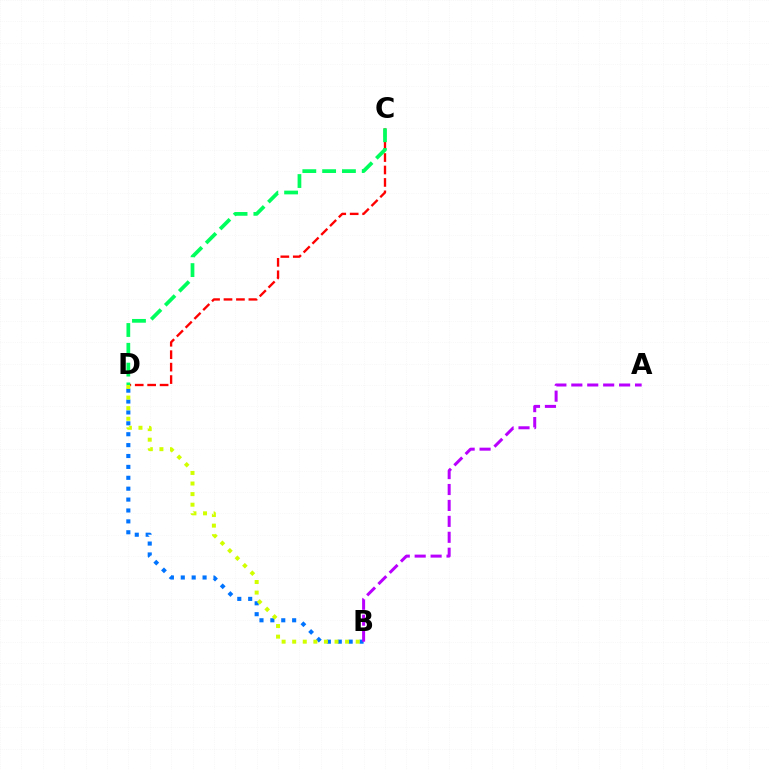{('B', 'D'): [{'color': '#0074ff', 'line_style': 'dotted', 'thickness': 2.96}, {'color': '#d1ff00', 'line_style': 'dotted', 'thickness': 2.88}], ('C', 'D'): [{'color': '#ff0000', 'line_style': 'dashed', 'thickness': 1.69}, {'color': '#00ff5c', 'line_style': 'dashed', 'thickness': 2.69}], ('A', 'B'): [{'color': '#b900ff', 'line_style': 'dashed', 'thickness': 2.16}]}